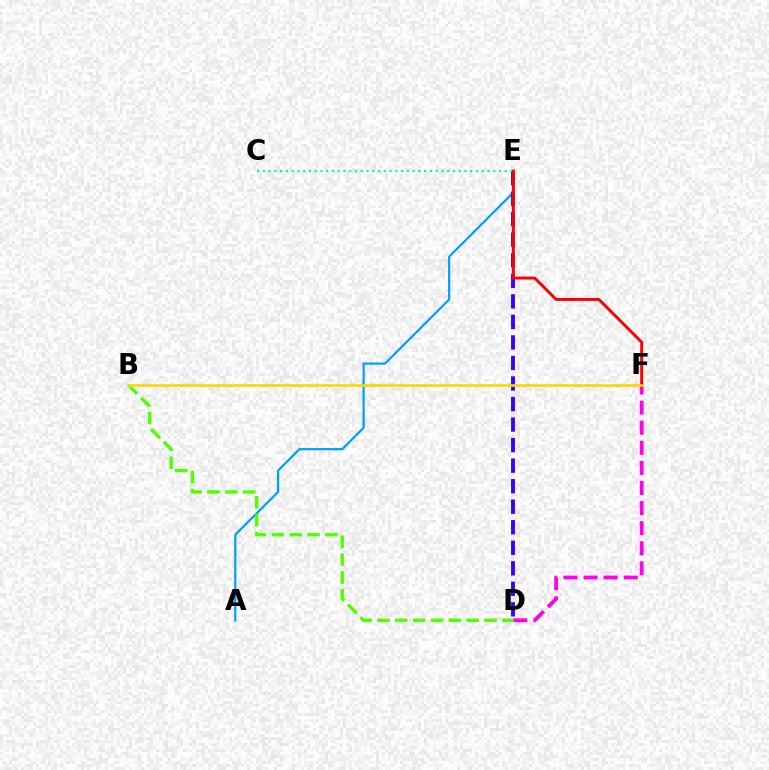{('D', 'F'): [{'color': '#ff00ed', 'line_style': 'dashed', 'thickness': 2.73}], ('A', 'E'): [{'color': '#009eff', 'line_style': 'solid', 'thickness': 1.59}], ('D', 'E'): [{'color': '#3700ff', 'line_style': 'dashed', 'thickness': 2.79}], ('B', 'D'): [{'color': '#4fff00', 'line_style': 'dashed', 'thickness': 2.43}], ('C', 'E'): [{'color': '#00ff86', 'line_style': 'dotted', 'thickness': 1.56}], ('E', 'F'): [{'color': '#ff0000', 'line_style': 'solid', 'thickness': 2.11}], ('B', 'F'): [{'color': '#ffd500', 'line_style': 'solid', 'thickness': 1.87}]}